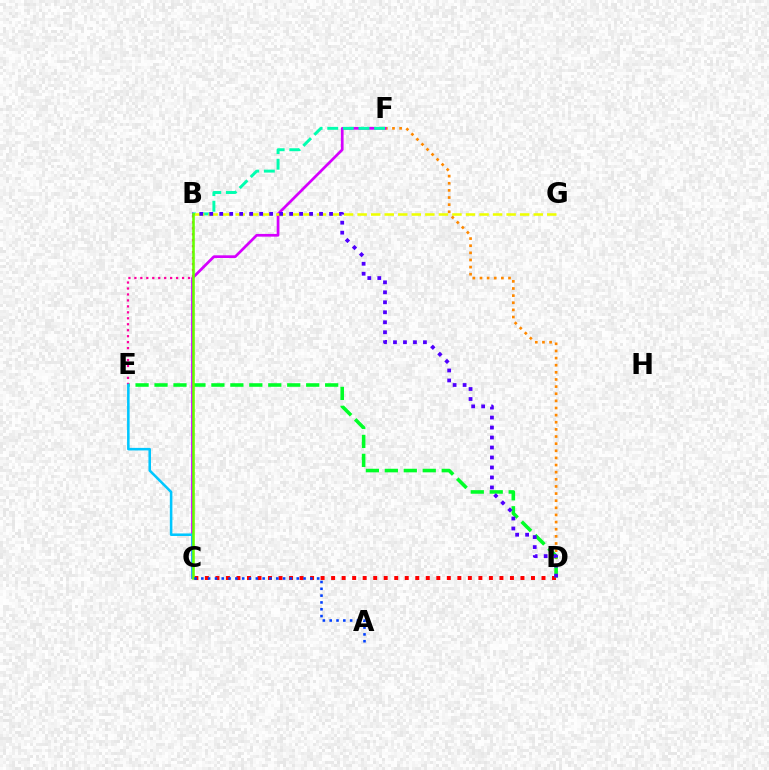{('C', 'D'): [{'color': '#ff0000', 'line_style': 'dotted', 'thickness': 2.86}], ('D', 'F'): [{'color': '#ff8800', 'line_style': 'dotted', 'thickness': 1.94}], ('D', 'E'): [{'color': '#00ff27', 'line_style': 'dashed', 'thickness': 2.58}], ('C', 'F'): [{'color': '#d600ff', 'line_style': 'solid', 'thickness': 1.96}], ('B', 'F'): [{'color': '#00ffaf', 'line_style': 'dashed', 'thickness': 2.12}], ('B', 'E'): [{'color': '#ff00a0', 'line_style': 'dotted', 'thickness': 1.62}], ('C', 'E'): [{'color': '#00c7ff', 'line_style': 'solid', 'thickness': 1.84}], ('B', 'G'): [{'color': '#eeff00', 'line_style': 'dashed', 'thickness': 1.84}], ('B', 'D'): [{'color': '#4f00ff', 'line_style': 'dotted', 'thickness': 2.71}], ('B', 'C'): [{'color': '#66ff00', 'line_style': 'solid', 'thickness': 1.86}], ('A', 'C'): [{'color': '#003fff', 'line_style': 'dotted', 'thickness': 1.85}]}